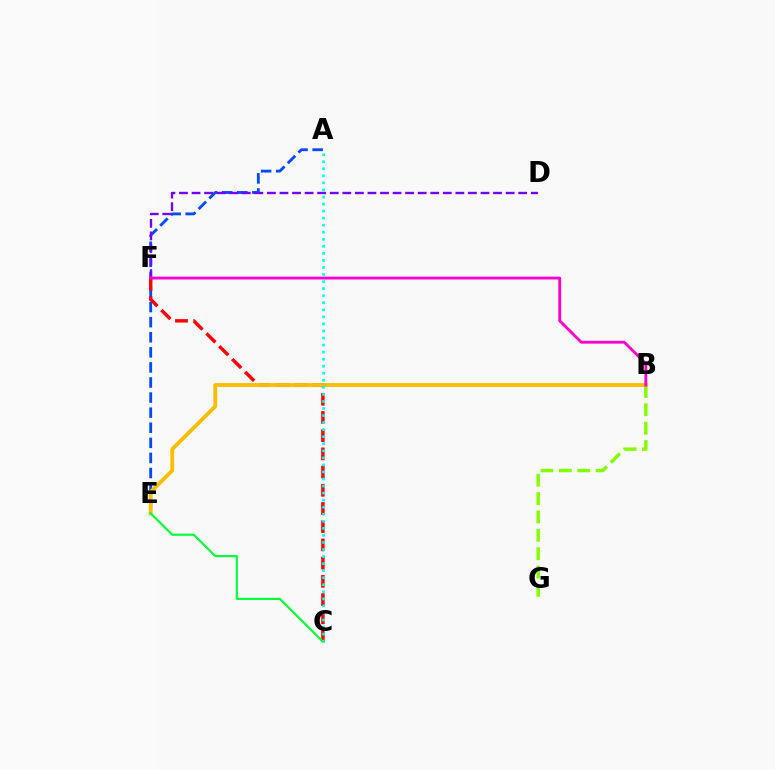{('B', 'G'): [{'color': '#84ff00', 'line_style': 'dashed', 'thickness': 2.5}], ('A', 'E'): [{'color': '#004bff', 'line_style': 'dashed', 'thickness': 2.05}], ('C', 'F'): [{'color': '#ff0000', 'line_style': 'dashed', 'thickness': 2.47}], ('B', 'E'): [{'color': '#ffbd00', 'line_style': 'solid', 'thickness': 2.76}], ('A', 'C'): [{'color': '#00fff6', 'line_style': 'dotted', 'thickness': 1.92}], ('D', 'F'): [{'color': '#7200ff', 'line_style': 'dashed', 'thickness': 1.71}], ('C', 'E'): [{'color': '#00ff39', 'line_style': 'solid', 'thickness': 1.57}], ('B', 'F'): [{'color': '#ff00cf', 'line_style': 'solid', 'thickness': 2.06}]}